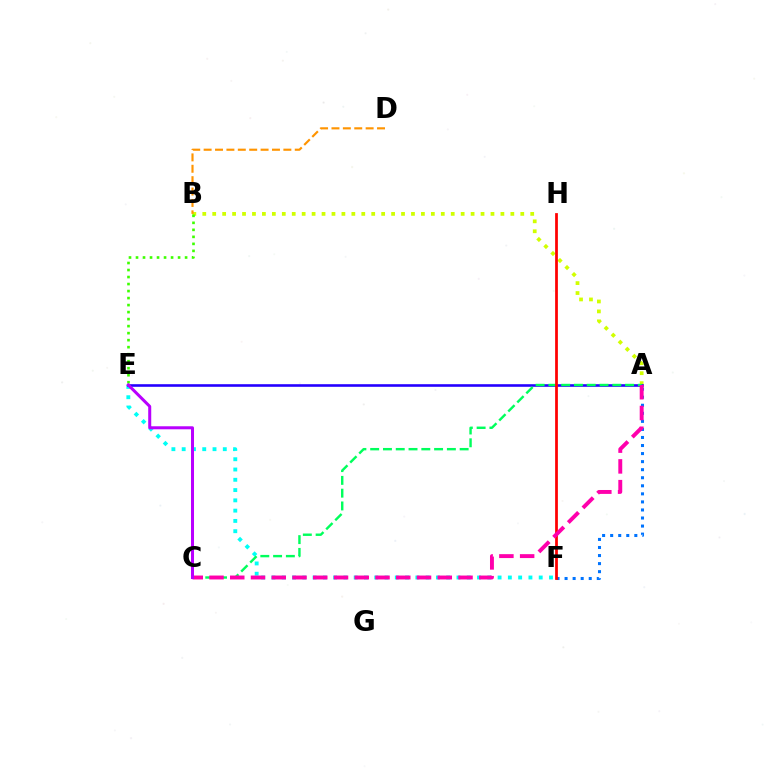{('E', 'F'): [{'color': '#00fff6', 'line_style': 'dotted', 'thickness': 2.79}], ('A', 'B'): [{'color': '#d1ff00', 'line_style': 'dotted', 'thickness': 2.7}], ('A', 'F'): [{'color': '#0074ff', 'line_style': 'dotted', 'thickness': 2.19}], ('A', 'E'): [{'color': '#2500ff', 'line_style': 'solid', 'thickness': 1.88}], ('B', 'D'): [{'color': '#ff9400', 'line_style': 'dashed', 'thickness': 1.55}], ('B', 'E'): [{'color': '#3dff00', 'line_style': 'dotted', 'thickness': 1.91}], ('A', 'C'): [{'color': '#00ff5c', 'line_style': 'dashed', 'thickness': 1.74}, {'color': '#ff00ac', 'line_style': 'dashed', 'thickness': 2.82}], ('F', 'H'): [{'color': '#ff0000', 'line_style': 'solid', 'thickness': 1.98}], ('C', 'E'): [{'color': '#b900ff', 'line_style': 'solid', 'thickness': 2.17}]}